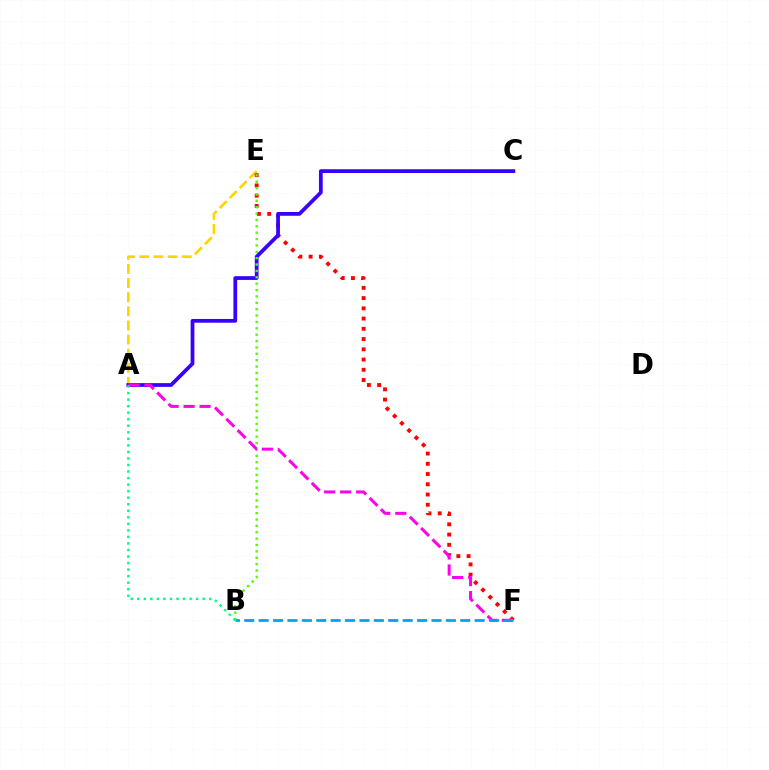{('A', 'E'): [{'color': '#ffd500', 'line_style': 'dashed', 'thickness': 1.92}], ('E', 'F'): [{'color': '#ff0000', 'line_style': 'dotted', 'thickness': 2.78}], ('A', 'C'): [{'color': '#3700ff', 'line_style': 'solid', 'thickness': 2.7}], ('B', 'E'): [{'color': '#4fff00', 'line_style': 'dotted', 'thickness': 1.73}], ('A', 'F'): [{'color': '#ff00ed', 'line_style': 'dashed', 'thickness': 2.17}], ('B', 'F'): [{'color': '#009eff', 'line_style': 'dashed', 'thickness': 1.96}], ('A', 'B'): [{'color': '#00ff86', 'line_style': 'dotted', 'thickness': 1.78}]}